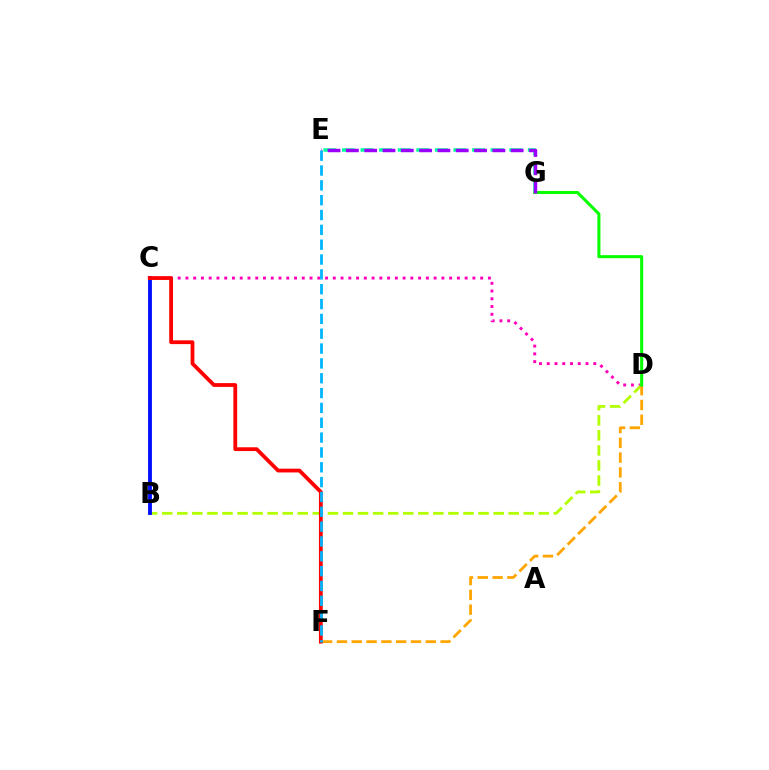{('C', 'D'): [{'color': '#ff00bd', 'line_style': 'dotted', 'thickness': 2.11}], ('B', 'D'): [{'color': '#b3ff00', 'line_style': 'dashed', 'thickness': 2.05}], ('D', 'F'): [{'color': '#ffa500', 'line_style': 'dashed', 'thickness': 2.01}], ('B', 'C'): [{'color': '#0010ff', 'line_style': 'solid', 'thickness': 2.78}], ('E', 'G'): [{'color': '#00ff9d', 'line_style': 'dashed', 'thickness': 2.53}, {'color': '#9b00ff', 'line_style': 'dashed', 'thickness': 2.49}], ('C', 'F'): [{'color': '#ff0000', 'line_style': 'solid', 'thickness': 2.72}], ('D', 'G'): [{'color': '#08ff00', 'line_style': 'solid', 'thickness': 2.2}], ('E', 'F'): [{'color': '#00b5ff', 'line_style': 'dashed', 'thickness': 2.02}]}